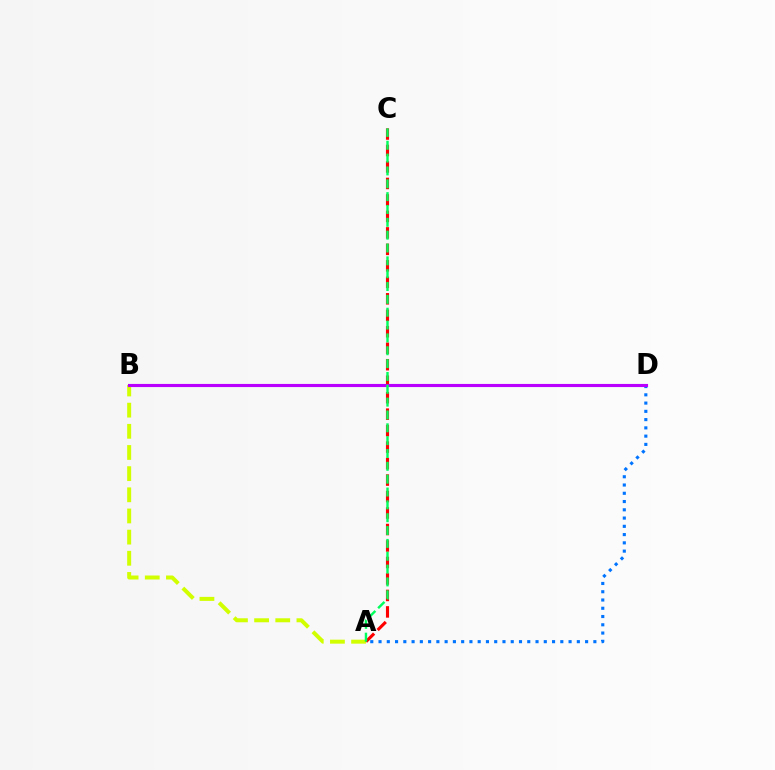{('A', 'D'): [{'color': '#0074ff', 'line_style': 'dotted', 'thickness': 2.24}], ('A', 'B'): [{'color': '#d1ff00', 'line_style': 'dashed', 'thickness': 2.87}], ('A', 'C'): [{'color': '#ff0000', 'line_style': 'dashed', 'thickness': 2.24}, {'color': '#00ff5c', 'line_style': 'dashed', 'thickness': 1.74}], ('B', 'D'): [{'color': '#b900ff', 'line_style': 'solid', 'thickness': 2.25}]}